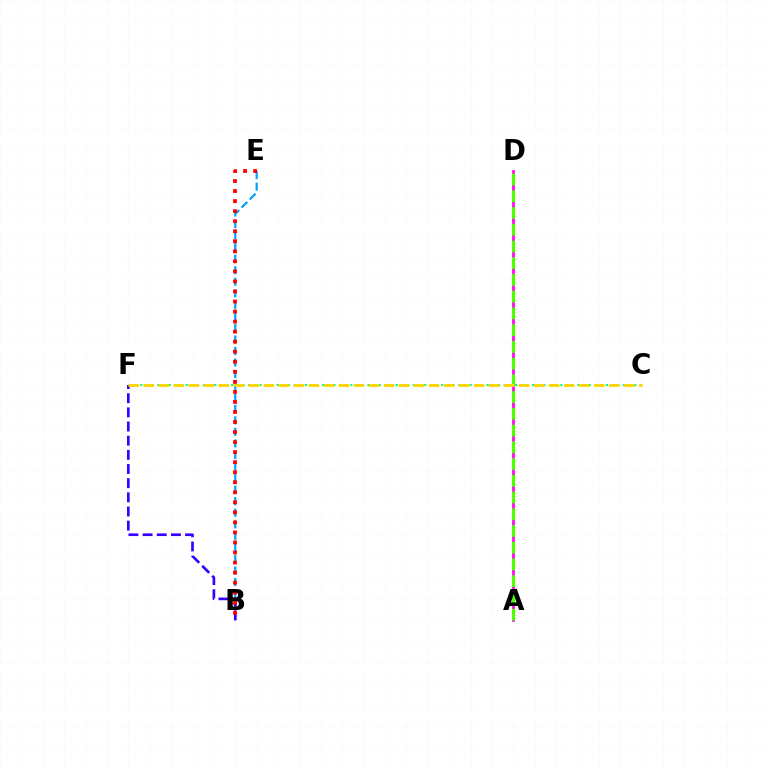{('B', 'E'): [{'color': '#009eff', 'line_style': 'dashed', 'thickness': 1.57}, {'color': '#ff0000', 'line_style': 'dotted', 'thickness': 2.73}], ('C', 'F'): [{'color': '#00ff86', 'line_style': 'dotted', 'thickness': 1.54}, {'color': '#ffd500', 'line_style': 'dashed', 'thickness': 2.04}], ('B', 'F'): [{'color': '#3700ff', 'line_style': 'dashed', 'thickness': 1.92}], ('A', 'D'): [{'color': '#ff00ed', 'line_style': 'solid', 'thickness': 1.91}, {'color': '#4fff00', 'line_style': 'dashed', 'thickness': 2.27}]}